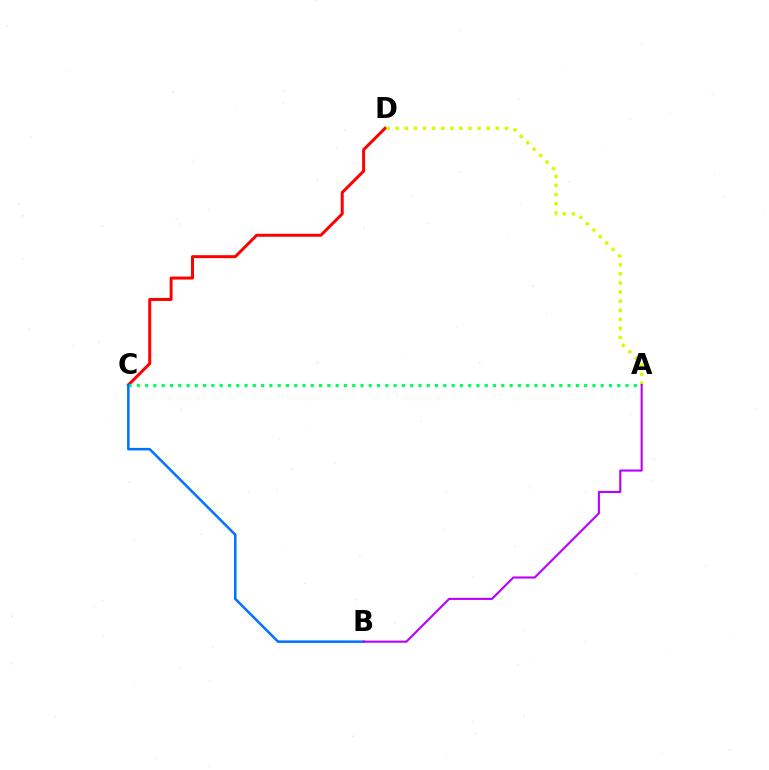{('C', 'D'): [{'color': '#ff0000', 'line_style': 'solid', 'thickness': 2.14}], ('A', 'D'): [{'color': '#d1ff00', 'line_style': 'dotted', 'thickness': 2.47}], ('A', 'C'): [{'color': '#00ff5c', 'line_style': 'dotted', 'thickness': 2.25}], ('B', 'C'): [{'color': '#0074ff', 'line_style': 'solid', 'thickness': 1.82}], ('A', 'B'): [{'color': '#b900ff', 'line_style': 'solid', 'thickness': 1.52}]}